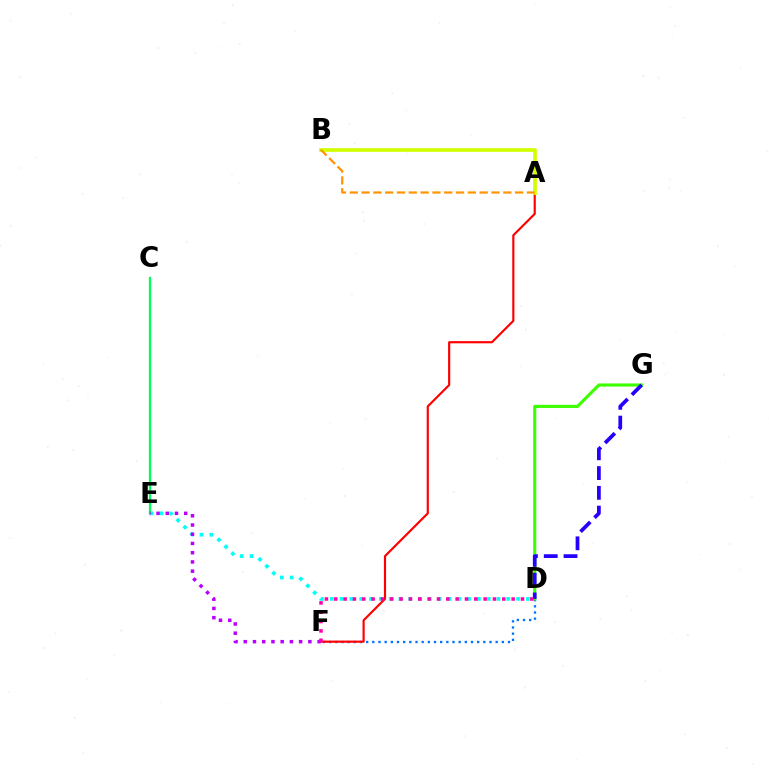{('D', 'E'): [{'color': '#00fff6', 'line_style': 'dotted', 'thickness': 2.66}], ('C', 'E'): [{'color': '#00ff5c', 'line_style': 'solid', 'thickness': 1.64}], ('D', 'F'): [{'color': '#0074ff', 'line_style': 'dotted', 'thickness': 1.68}, {'color': '#ff00ac', 'line_style': 'dotted', 'thickness': 2.54}], ('A', 'F'): [{'color': '#ff0000', 'line_style': 'solid', 'thickness': 1.56}], ('D', 'G'): [{'color': '#3dff00', 'line_style': 'solid', 'thickness': 2.25}, {'color': '#2500ff', 'line_style': 'dashed', 'thickness': 2.69}], ('E', 'F'): [{'color': '#b900ff', 'line_style': 'dotted', 'thickness': 2.51}], ('A', 'B'): [{'color': '#d1ff00', 'line_style': 'solid', 'thickness': 2.67}, {'color': '#ff9400', 'line_style': 'dashed', 'thickness': 1.6}]}